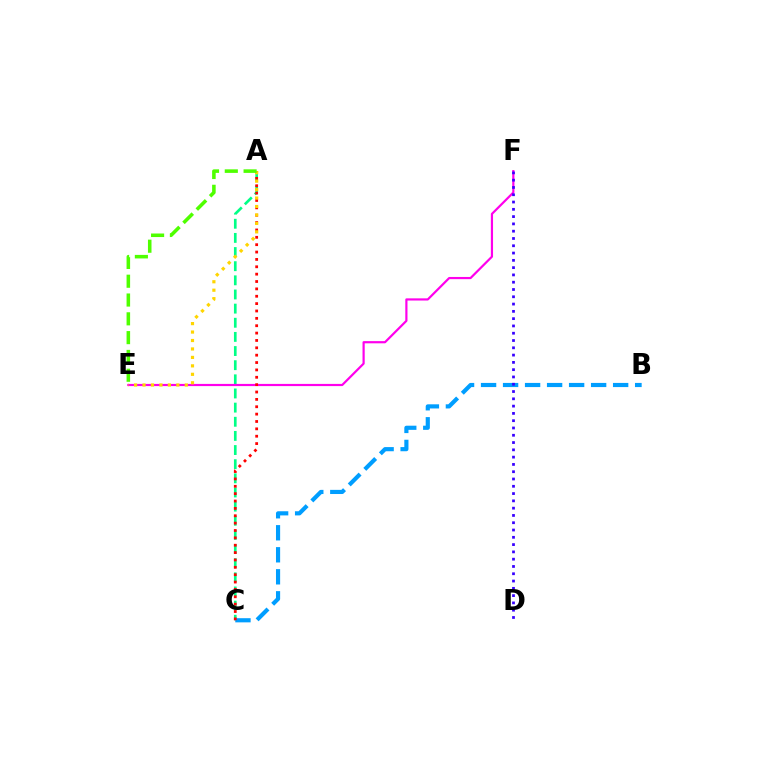{('A', 'C'): [{'color': '#00ff86', 'line_style': 'dashed', 'thickness': 1.92}, {'color': '#ff0000', 'line_style': 'dotted', 'thickness': 2.0}], ('B', 'C'): [{'color': '#009eff', 'line_style': 'dashed', 'thickness': 2.99}], ('E', 'F'): [{'color': '#ff00ed', 'line_style': 'solid', 'thickness': 1.58}], ('A', 'E'): [{'color': '#ffd500', 'line_style': 'dotted', 'thickness': 2.3}, {'color': '#4fff00', 'line_style': 'dashed', 'thickness': 2.55}], ('D', 'F'): [{'color': '#3700ff', 'line_style': 'dotted', 'thickness': 1.98}]}